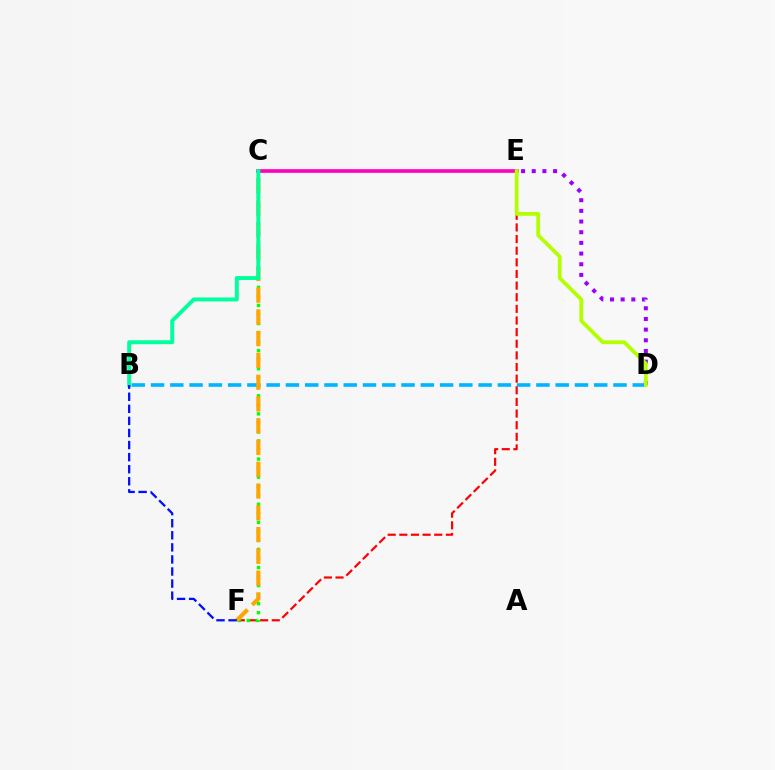{('E', 'F'): [{'color': '#ff0000', 'line_style': 'dashed', 'thickness': 1.58}], ('B', 'D'): [{'color': '#00b5ff', 'line_style': 'dashed', 'thickness': 2.62}], ('C', 'F'): [{'color': '#08ff00', 'line_style': 'dotted', 'thickness': 2.46}, {'color': '#ffa500', 'line_style': 'dashed', 'thickness': 2.96}], ('C', 'E'): [{'color': '#ff00bd', 'line_style': 'solid', 'thickness': 2.64}], ('D', 'E'): [{'color': '#9b00ff', 'line_style': 'dotted', 'thickness': 2.9}, {'color': '#b3ff00', 'line_style': 'solid', 'thickness': 2.69}], ('B', 'C'): [{'color': '#00ff9d', 'line_style': 'solid', 'thickness': 2.83}], ('B', 'F'): [{'color': '#0010ff', 'line_style': 'dashed', 'thickness': 1.64}]}